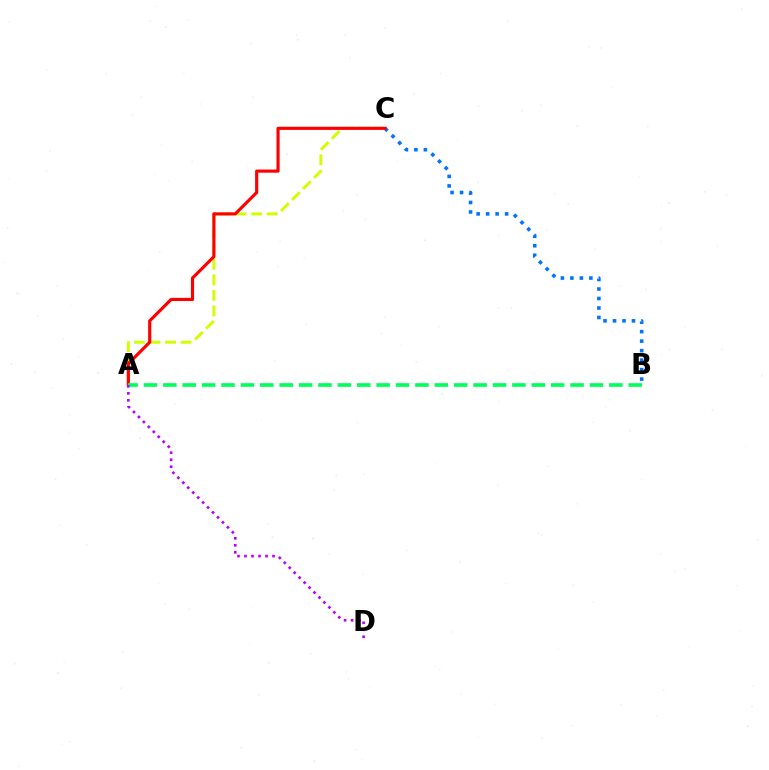{('A', 'C'): [{'color': '#d1ff00', 'line_style': 'dashed', 'thickness': 2.11}, {'color': '#ff0000', 'line_style': 'solid', 'thickness': 2.27}], ('B', 'C'): [{'color': '#0074ff', 'line_style': 'dotted', 'thickness': 2.58}], ('A', 'B'): [{'color': '#00ff5c', 'line_style': 'dashed', 'thickness': 2.63}], ('A', 'D'): [{'color': '#b900ff', 'line_style': 'dotted', 'thickness': 1.9}]}